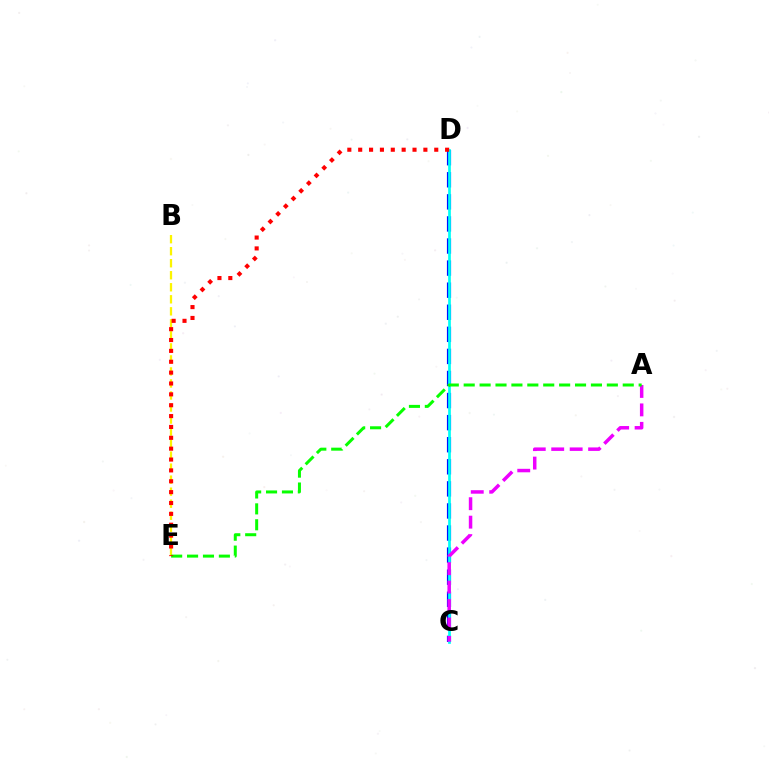{('C', 'D'): [{'color': '#0010ff', 'line_style': 'dashed', 'thickness': 3.0}, {'color': '#00fff6', 'line_style': 'solid', 'thickness': 1.96}], ('A', 'C'): [{'color': '#ee00ff', 'line_style': 'dashed', 'thickness': 2.51}], ('B', 'E'): [{'color': '#fcf500', 'line_style': 'dashed', 'thickness': 1.63}], ('A', 'E'): [{'color': '#08ff00', 'line_style': 'dashed', 'thickness': 2.16}], ('D', 'E'): [{'color': '#ff0000', 'line_style': 'dotted', 'thickness': 2.95}]}